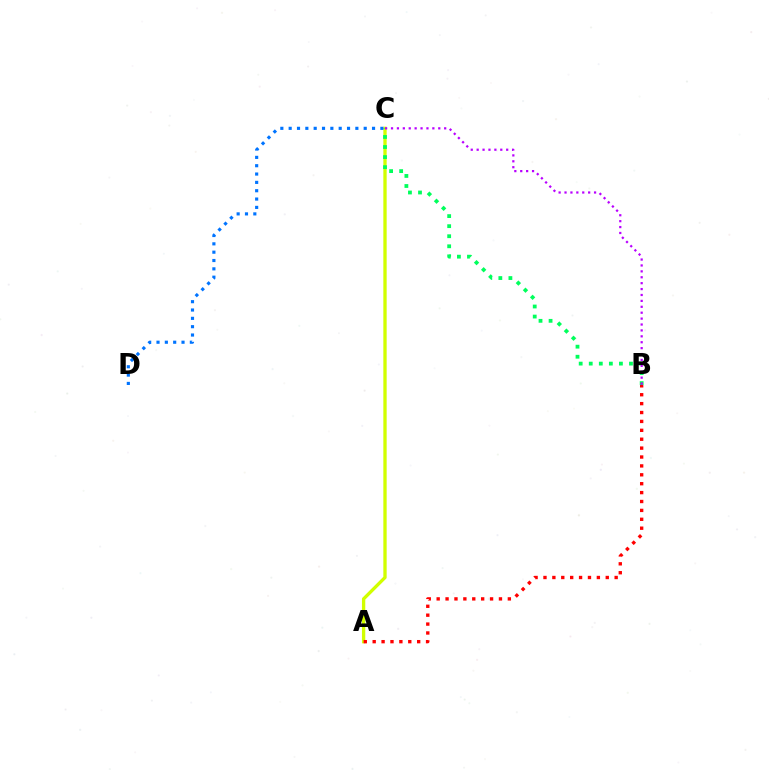{('A', 'C'): [{'color': '#d1ff00', 'line_style': 'solid', 'thickness': 2.39}], ('B', 'C'): [{'color': '#00ff5c', 'line_style': 'dotted', 'thickness': 2.73}, {'color': '#b900ff', 'line_style': 'dotted', 'thickness': 1.6}], ('C', 'D'): [{'color': '#0074ff', 'line_style': 'dotted', 'thickness': 2.27}], ('A', 'B'): [{'color': '#ff0000', 'line_style': 'dotted', 'thickness': 2.42}]}